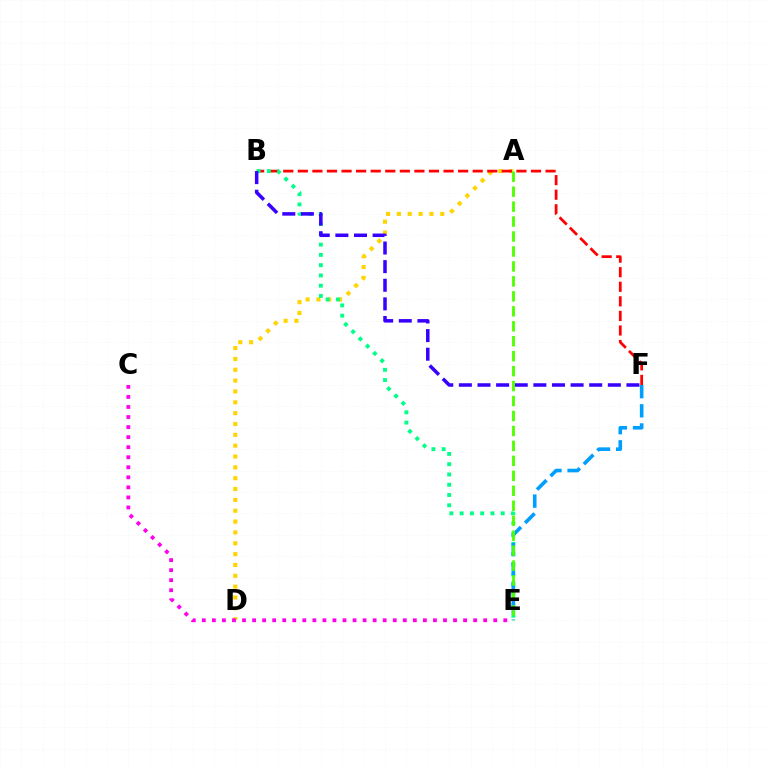{('A', 'D'): [{'color': '#ffd500', 'line_style': 'dotted', 'thickness': 2.95}], ('C', 'E'): [{'color': '#ff00ed', 'line_style': 'dotted', 'thickness': 2.73}], ('B', 'F'): [{'color': '#ff0000', 'line_style': 'dashed', 'thickness': 1.98}, {'color': '#3700ff', 'line_style': 'dashed', 'thickness': 2.53}], ('B', 'E'): [{'color': '#00ff86', 'line_style': 'dotted', 'thickness': 2.79}], ('E', 'F'): [{'color': '#009eff', 'line_style': 'dashed', 'thickness': 2.6}], ('A', 'E'): [{'color': '#4fff00', 'line_style': 'dashed', 'thickness': 2.03}]}